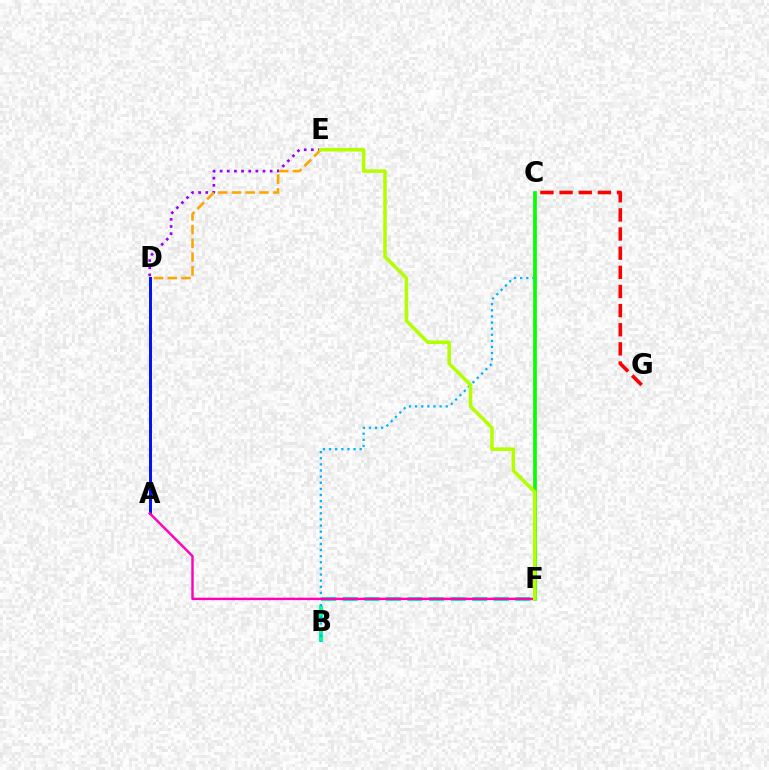{('A', 'D'): [{'color': '#0010ff', 'line_style': 'solid', 'thickness': 2.13}], ('D', 'E'): [{'color': '#9b00ff', 'line_style': 'dotted', 'thickness': 1.94}, {'color': '#ffa500', 'line_style': 'dashed', 'thickness': 1.86}], ('B', 'F'): [{'color': '#00ff9d', 'line_style': 'dashed', 'thickness': 2.93}], ('B', 'C'): [{'color': '#00b5ff', 'line_style': 'dotted', 'thickness': 1.66}], ('A', 'F'): [{'color': '#ff00bd', 'line_style': 'solid', 'thickness': 1.75}], ('C', 'F'): [{'color': '#08ff00', 'line_style': 'solid', 'thickness': 2.67}], ('E', 'F'): [{'color': '#b3ff00', 'line_style': 'solid', 'thickness': 2.55}], ('C', 'G'): [{'color': '#ff0000', 'line_style': 'dashed', 'thickness': 2.6}]}